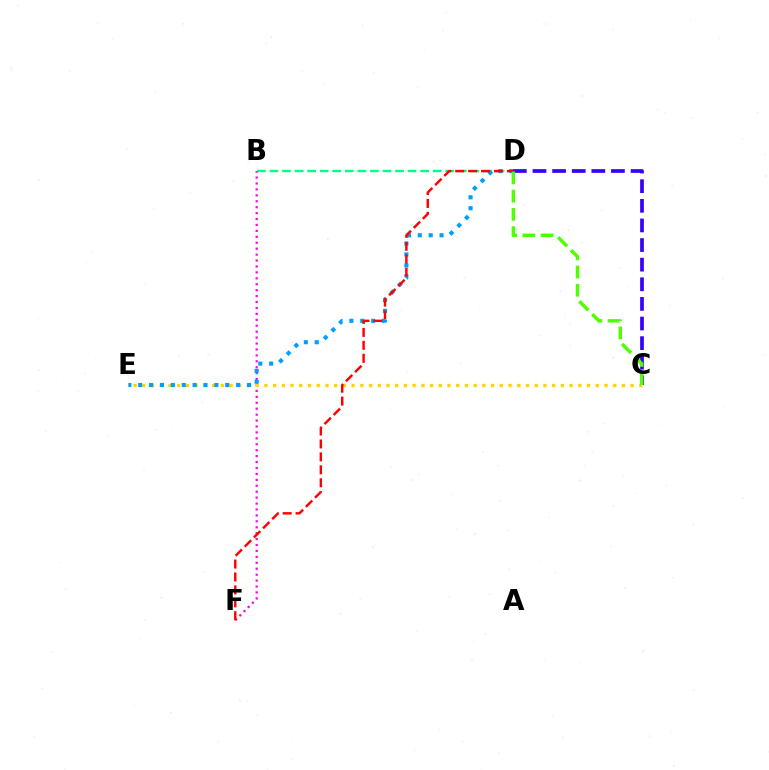{('C', 'D'): [{'color': '#3700ff', 'line_style': 'dashed', 'thickness': 2.67}, {'color': '#4fff00', 'line_style': 'dashed', 'thickness': 2.47}], ('B', 'D'): [{'color': '#00ff86', 'line_style': 'dashed', 'thickness': 1.71}], ('B', 'F'): [{'color': '#ff00ed', 'line_style': 'dotted', 'thickness': 1.61}], ('C', 'E'): [{'color': '#ffd500', 'line_style': 'dotted', 'thickness': 2.37}], ('D', 'E'): [{'color': '#009eff', 'line_style': 'dotted', 'thickness': 2.96}], ('D', 'F'): [{'color': '#ff0000', 'line_style': 'dashed', 'thickness': 1.76}]}